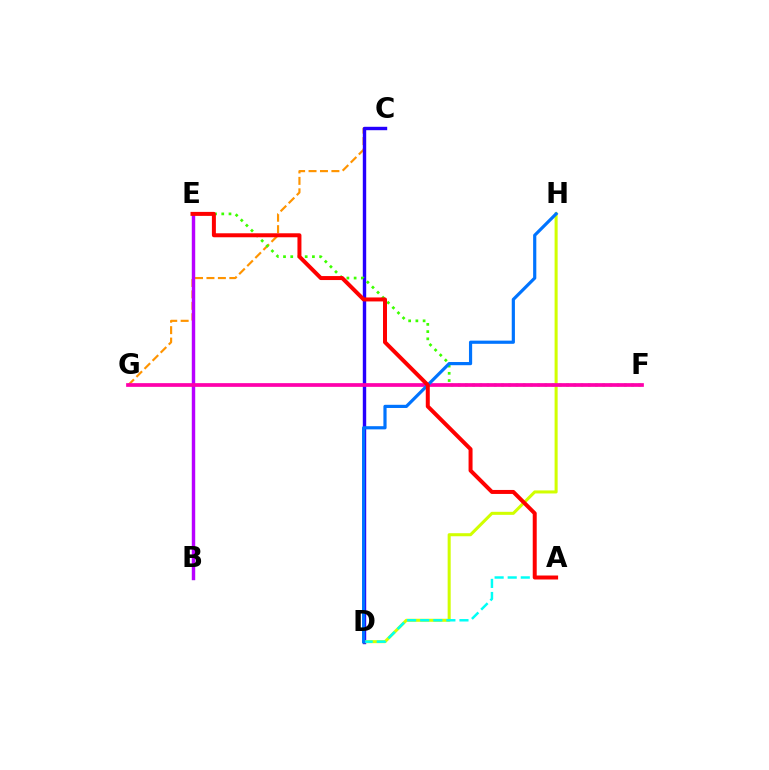{('B', 'E'): [{'color': '#00ff5c', 'line_style': 'solid', 'thickness': 2.21}, {'color': '#b900ff', 'line_style': 'solid', 'thickness': 2.44}], ('C', 'G'): [{'color': '#ff9400', 'line_style': 'dashed', 'thickness': 1.55}], ('C', 'D'): [{'color': '#2500ff', 'line_style': 'solid', 'thickness': 2.46}], ('D', 'H'): [{'color': '#d1ff00', 'line_style': 'solid', 'thickness': 2.19}, {'color': '#0074ff', 'line_style': 'solid', 'thickness': 2.29}], ('E', 'F'): [{'color': '#3dff00', 'line_style': 'dotted', 'thickness': 1.96}], ('F', 'G'): [{'color': '#ff00ac', 'line_style': 'solid', 'thickness': 2.67}], ('A', 'D'): [{'color': '#00fff6', 'line_style': 'dashed', 'thickness': 1.78}], ('A', 'E'): [{'color': '#ff0000', 'line_style': 'solid', 'thickness': 2.87}]}